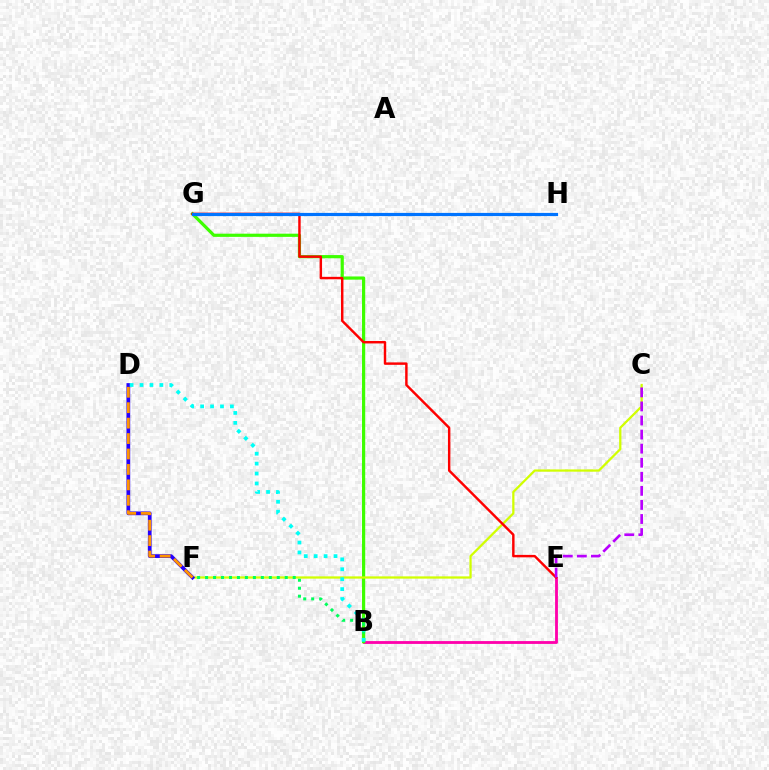{('B', 'E'): [{'color': '#ff00ac', 'line_style': 'solid', 'thickness': 2.03}], ('B', 'G'): [{'color': '#3dff00', 'line_style': 'solid', 'thickness': 2.3}], ('C', 'F'): [{'color': '#d1ff00', 'line_style': 'solid', 'thickness': 1.62}], ('E', 'G'): [{'color': '#ff0000', 'line_style': 'solid', 'thickness': 1.76}], ('D', 'F'): [{'color': '#2500ff', 'line_style': 'solid', 'thickness': 2.68}, {'color': '#ff9400', 'line_style': 'dashed', 'thickness': 2.1}], ('B', 'F'): [{'color': '#00ff5c', 'line_style': 'dotted', 'thickness': 2.16}], ('B', 'D'): [{'color': '#00fff6', 'line_style': 'dotted', 'thickness': 2.7}], ('G', 'H'): [{'color': '#0074ff', 'line_style': 'solid', 'thickness': 2.3}], ('C', 'E'): [{'color': '#b900ff', 'line_style': 'dashed', 'thickness': 1.91}]}